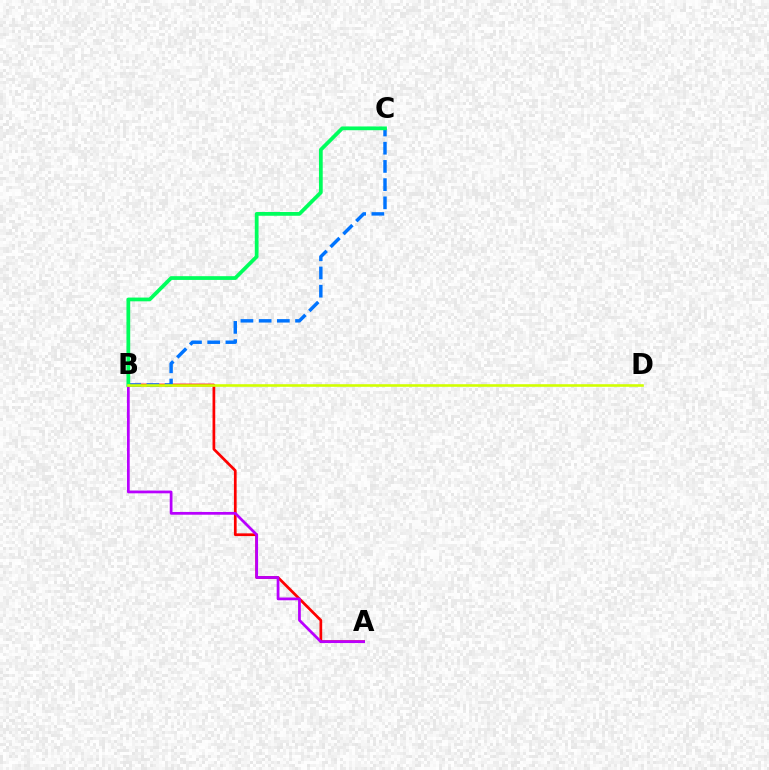{('A', 'B'): [{'color': '#ff0000', 'line_style': 'solid', 'thickness': 1.96}, {'color': '#b900ff', 'line_style': 'solid', 'thickness': 1.98}], ('B', 'C'): [{'color': '#0074ff', 'line_style': 'dashed', 'thickness': 2.47}, {'color': '#00ff5c', 'line_style': 'solid', 'thickness': 2.7}], ('B', 'D'): [{'color': '#d1ff00', 'line_style': 'solid', 'thickness': 1.87}]}